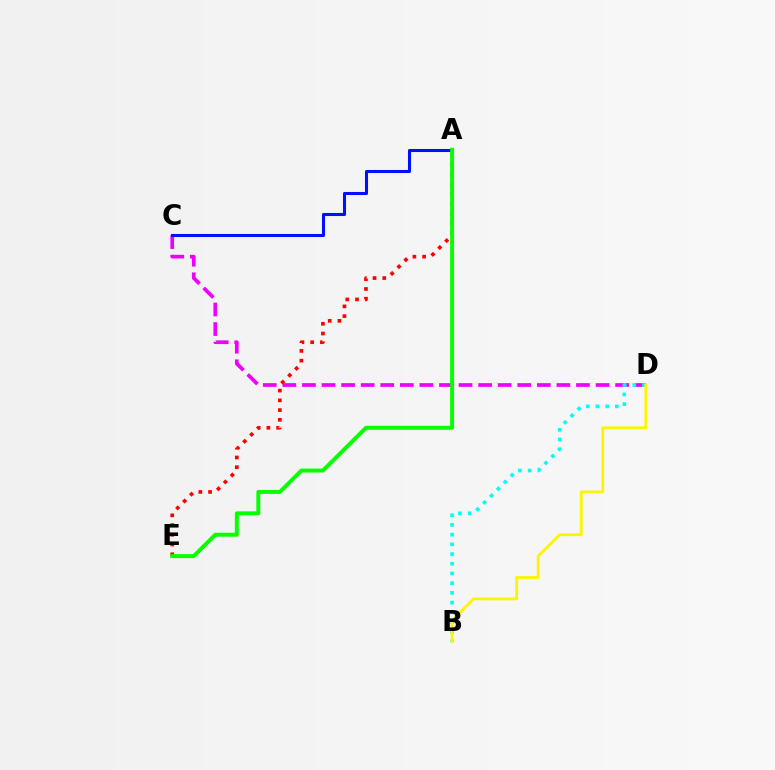{('C', 'D'): [{'color': '#ee00ff', 'line_style': 'dashed', 'thickness': 2.66}], ('A', 'C'): [{'color': '#0010ff', 'line_style': 'solid', 'thickness': 2.2}], ('B', 'D'): [{'color': '#00fff6', 'line_style': 'dotted', 'thickness': 2.64}, {'color': '#fcf500', 'line_style': 'solid', 'thickness': 2.02}], ('A', 'E'): [{'color': '#ff0000', 'line_style': 'dotted', 'thickness': 2.64}, {'color': '#08ff00', 'line_style': 'solid', 'thickness': 2.85}]}